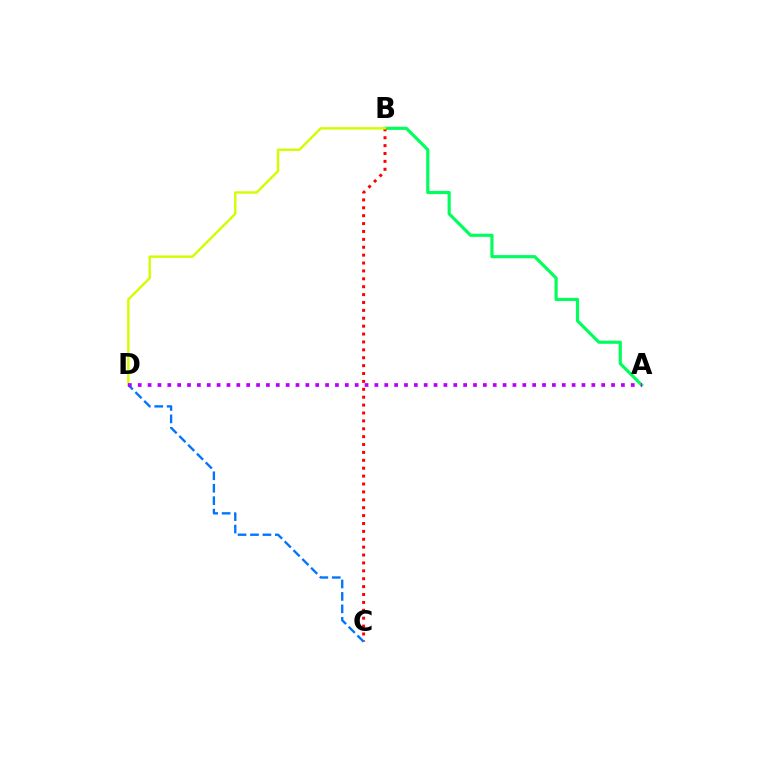{('A', 'B'): [{'color': '#00ff5c', 'line_style': 'solid', 'thickness': 2.28}], ('B', 'C'): [{'color': '#ff0000', 'line_style': 'dotted', 'thickness': 2.14}], ('B', 'D'): [{'color': '#d1ff00', 'line_style': 'solid', 'thickness': 1.75}], ('C', 'D'): [{'color': '#0074ff', 'line_style': 'dashed', 'thickness': 1.69}], ('A', 'D'): [{'color': '#b900ff', 'line_style': 'dotted', 'thickness': 2.68}]}